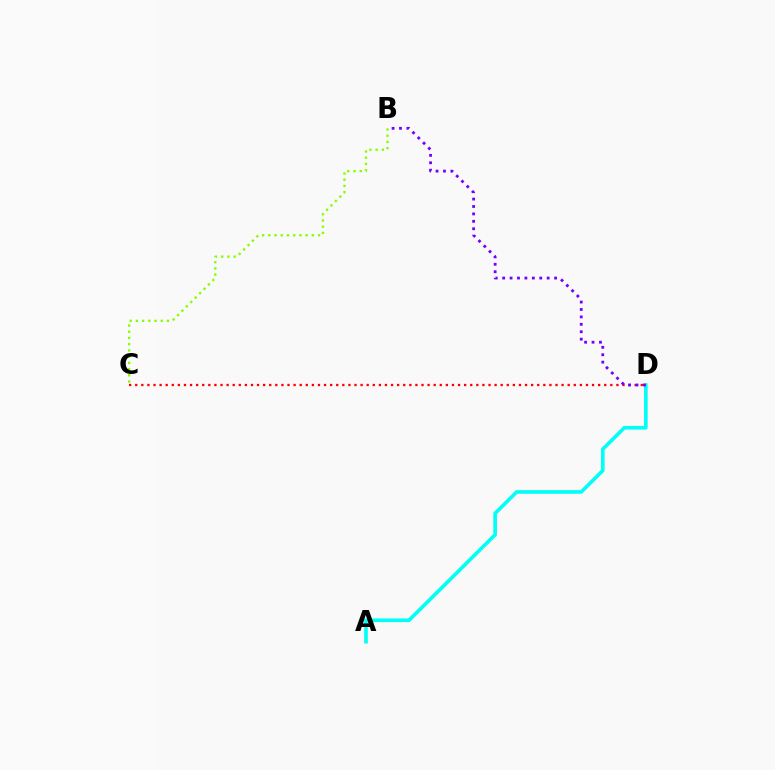{('C', 'D'): [{'color': '#ff0000', 'line_style': 'dotted', 'thickness': 1.65}], ('A', 'D'): [{'color': '#00fff6', 'line_style': 'solid', 'thickness': 2.62}], ('B', 'C'): [{'color': '#84ff00', 'line_style': 'dotted', 'thickness': 1.69}], ('B', 'D'): [{'color': '#7200ff', 'line_style': 'dotted', 'thickness': 2.02}]}